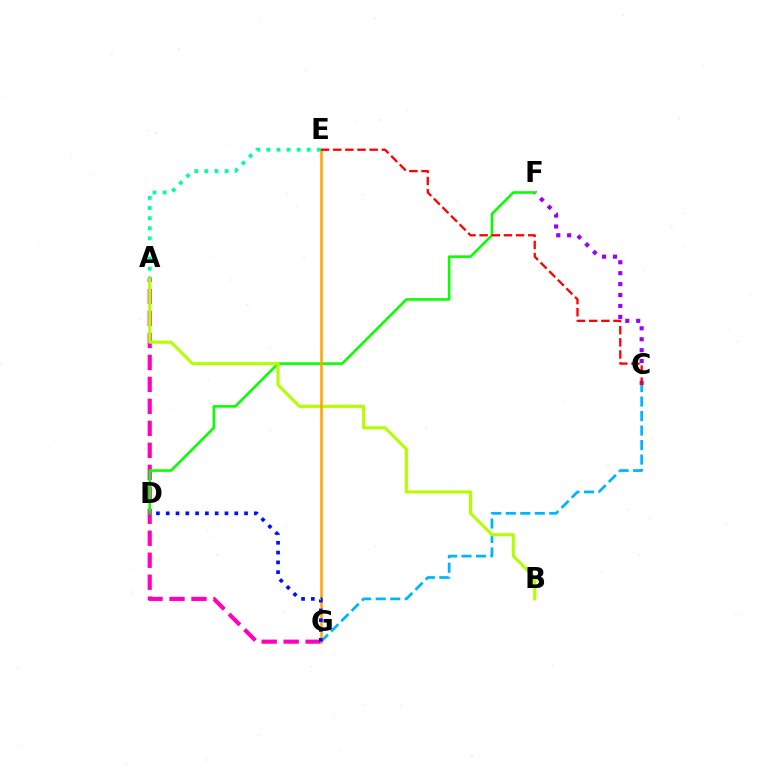{('C', 'G'): [{'color': '#00b5ff', 'line_style': 'dashed', 'thickness': 1.97}], ('C', 'F'): [{'color': '#9b00ff', 'line_style': 'dotted', 'thickness': 2.97}], ('A', 'G'): [{'color': '#ff00bd', 'line_style': 'dashed', 'thickness': 2.99}], ('D', 'F'): [{'color': '#08ff00', 'line_style': 'solid', 'thickness': 1.86}], ('A', 'B'): [{'color': '#b3ff00', 'line_style': 'solid', 'thickness': 2.21}], ('E', 'G'): [{'color': '#ffa500', 'line_style': 'solid', 'thickness': 1.85}], ('C', 'E'): [{'color': '#ff0000', 'line_style': 'dashed', 'thickness': 1.65}], ('D', 'G'): [{'color': '#0010ff', 'line_style': 'dotted', 'thickness': 2.66}], ('A', 'E'): [{'color': '#00ff9d', 'line_style': 'dotted', 'thickness': 2.75}]}